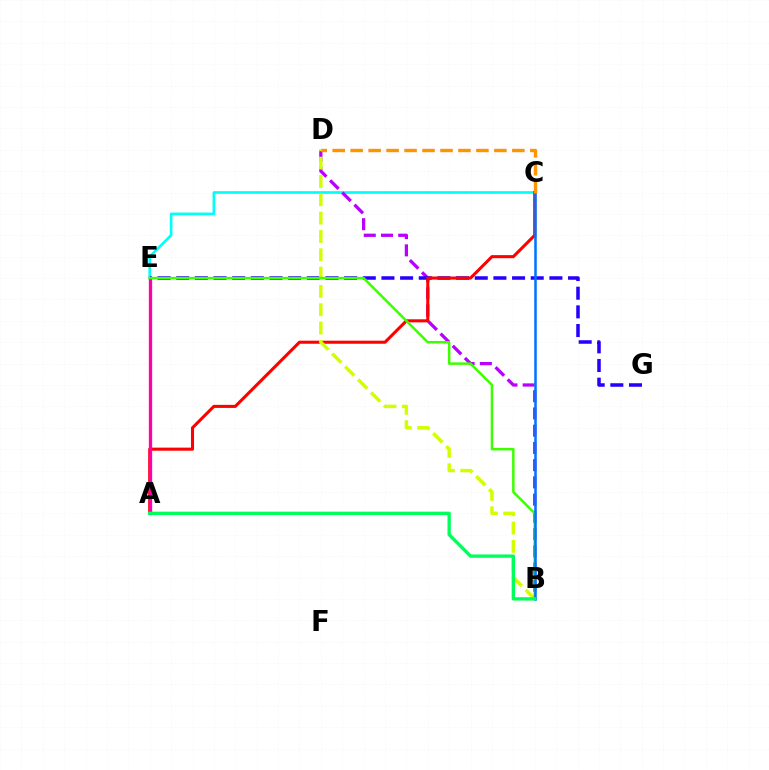{('C', 'E'): [{'color': '#00fff6', 'line_style': 'solid', 'thickness': 1.93}], ('B', 'D'): [{'color': '#b900ff', 'line_style': 'dashed', 'thickness': 2.34}, {'color': '#d1ff00', 'line_style': 'dashed', 'thickness': 2.49}], ('E', 'G'): [{'color': '#2500ff', 'line_style': 'dashed', 'thickness': 2.53}], ('A', 'C'): [{'color': '#ff0000', 'line_style': 'solid', 'thickness': 2.21}], ('A', 'E'): [{'color': '#ff00ac', 'line_style': 'solid', 'thickness': 2.38}], ('B', 'E'): [{'color': '#3dff00', 'line_style': 'solid', 'thickness': 1.78}], ('B', 'C'): [{'color': '#0074ff', 'line_style': 'solid', 'thickness': 1.82}], ('A', 'B'): [{'color': '#00ff5c', 'line_style': 'solid', 'thickness': 2.4}], ('C', 'D'): [{'color': '#ff9400', 'line_style': 'dashed', 'thickness': 2.44}]}